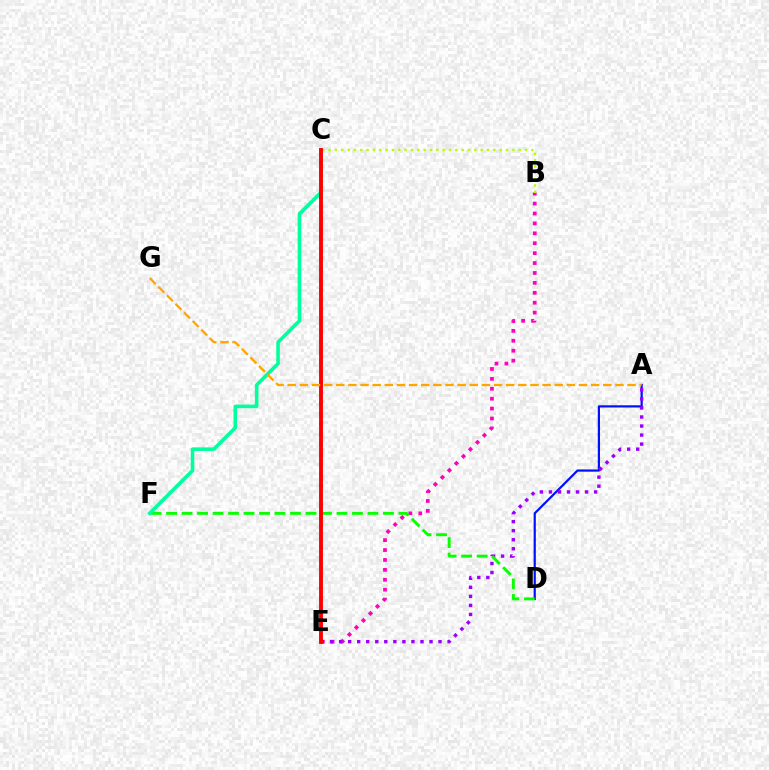{('B', 'E'): [{'color': '#ff00bd', 'line_style': 'dotted', 'thickness': 2.69}], ('A', 'D'): [{'color': '#0010ff', 'line_style': 'solid', 'thickness': 1.59}], ('A', 'E'): [{'color': '#9b00ff', 'line_style': 'dotted', 'thickness': 2.46}], ('D', 'F'): [{'color': '#08ff00', 'line_style': 'dashed', 'thickness': 2.1}], ('C', 'E'): [{'color': '#00b5ff', 'line_style': 'dotted', 'thickness': 2.8}, {'color': '#ff0000', 'line_style': 'solid', 'thickness': 2.79}], ('B', 'C'): [{'color': '#b3ff00', 'line_style': 'dotted', 'thickness': 1.72}], ('C', 'F'): [{'color': '#00ff9d', 'line_style': 'solid', 'thickness': 2.58}], ('A', 'G'): [{'color': '#ffa500', 'line_style': 'dashed', 'thickness': 1.65}]}